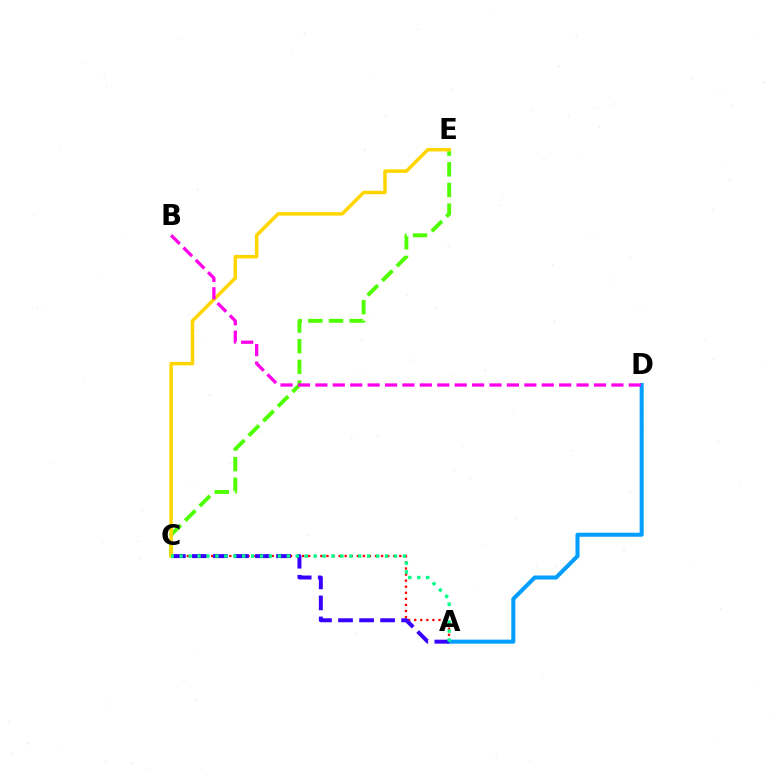{('A', 'C'): [{'color': '#ff0000', 'line_style': 'dotted', 'thickness': 1.65}, {'color': '#3700ff', 'line_style': 'dashed', 'thickness': 2.86}, {'color': '#00ff86', 'line_style': 'dotted', 'thickness': 2.43}], ('C', 'E'): [{'color': '#4fff00', 'line_style': 'dashed', 'thickness': 2.8}, {'color': '#ffd500', 'line_style': 'solid', 'thickness': 2.51}], ('A', 'D'): [{'color': '#009eff', 'line_style': 'solid', 'thickness': 2.91}], ('B', 'D'): [{'color': '#ff00ed', 'line_style': 'dashed', 'thickness': 2.37}]}